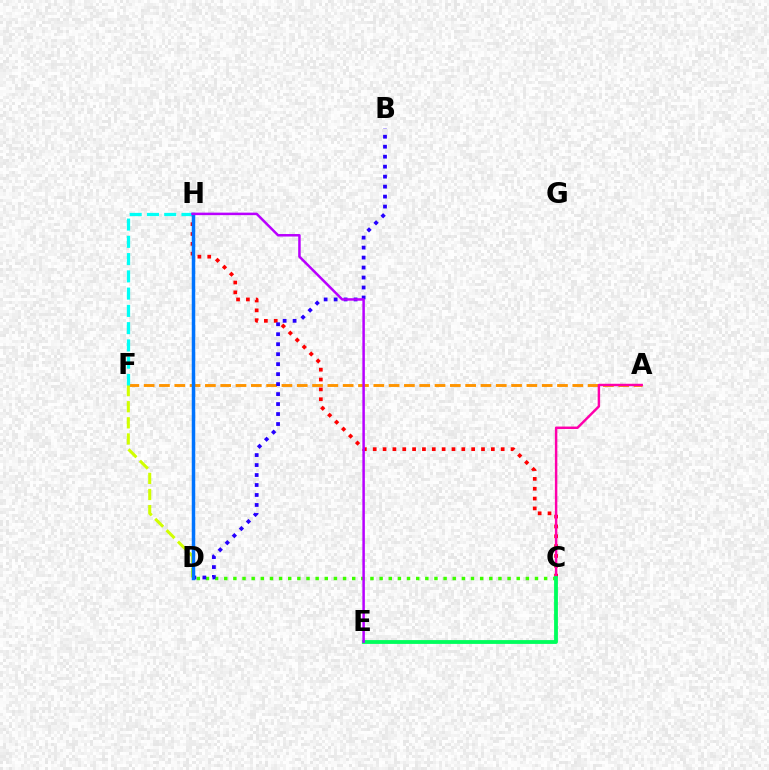{('C', 'H'): [{'color': '#ff0000', 'line_style': 'dotted', 'thickness': 2.67}], ('A', 'F'): [{'color': '#ff9400', 'line_style': 'dashed', 'thickness': 2.08}], ('D', 'F'): [{'color': '#d1ff00', 'line_style': 'dashed', 'thickness': 2.19}], ('C', 'D'): [{'color': '#3dff00', 'line_style': 'dotted', 'thickness': 2.48}], ('F', 'H'): [{'color': '#00fff6', 'line_style': 'dashed', 'thickness': 2.35}], ('A', 'C'): [{'color': '#ff00ac', 'line_style': 'solid', 'thickness': 1.77}], ('C', 'E'): [{'color': '#00ff5c', 'line_style': 'solid', 'thickness': 2.75}], ('B', 'D'): [{'color': '#2500ff', 'line_style': 'dotted', 'thickness': 2.71}], ('D', 'H'): [{'color': '#0074ff', 'line_style': 'solid', 'thickness': 2.51}], ('E', 'H'): [{'color': '#b900ff', 'line_style': 'solid', 'thickness': 1.8}]}